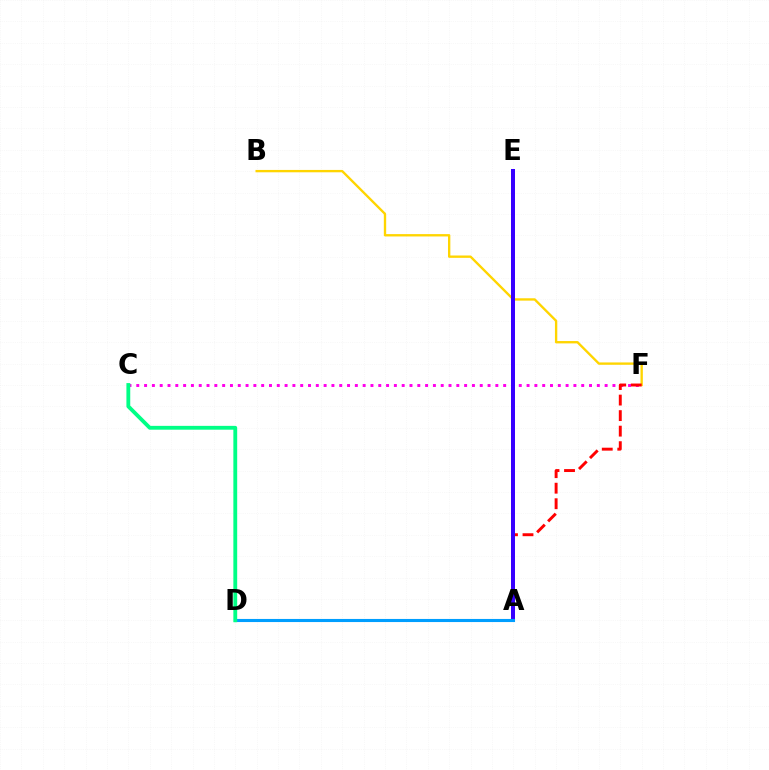{('B', 'F'): [{'color': '#ffd500', 'line_style': 'solid', 'thickness': 1.69}], ('A', 'E'): [{'color': '#4fff00', 'line_style': 'solid', 'thickness': 2.73}, {'color': '#3700ff', 'line_style': 'solid', 'thickness': 2.87}], ('C', 'F'): [{'color': '#ff00ed', 'line_style': 'dotted', 'thickness': 2.12}], ('A', 'F'): [{'color': '#ff0000', 'line_style': 'dashed', 'thickness': 2.11}], ('A', 'D'): [{'color': '#009eff', 'line_style': 'solid', 'thickness': 2.24}], ('C', 'D'): [{'color': '#00ff86', 'line_style': 'solid', 'thickness': 2.76}]}